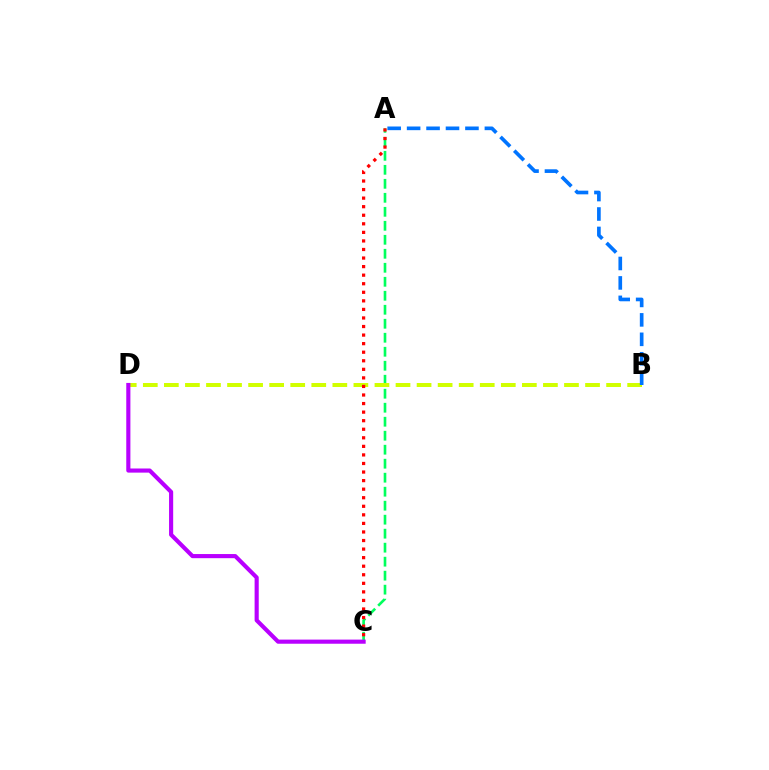{('A', 'C'): [{'color': '#00ff5c', 'line_style': 'dashed', 'thickness': 1.9}, {'color': '#ff0000', 'line_style': 'dotted', 'thickness': 2.33}], ('B', 'D'): [{'color': '#d1ff00', 'line_style': 'dashed', 'thickness': 2.86}], ('C', 'D'): [{'color': '#b900ff', 'line_style': 'solid', 'thickness': 2.97}], ('A', 'B'): [{'color': '#0074ff', 'line_style': 'dashed', 'thickness': 2.64}]}